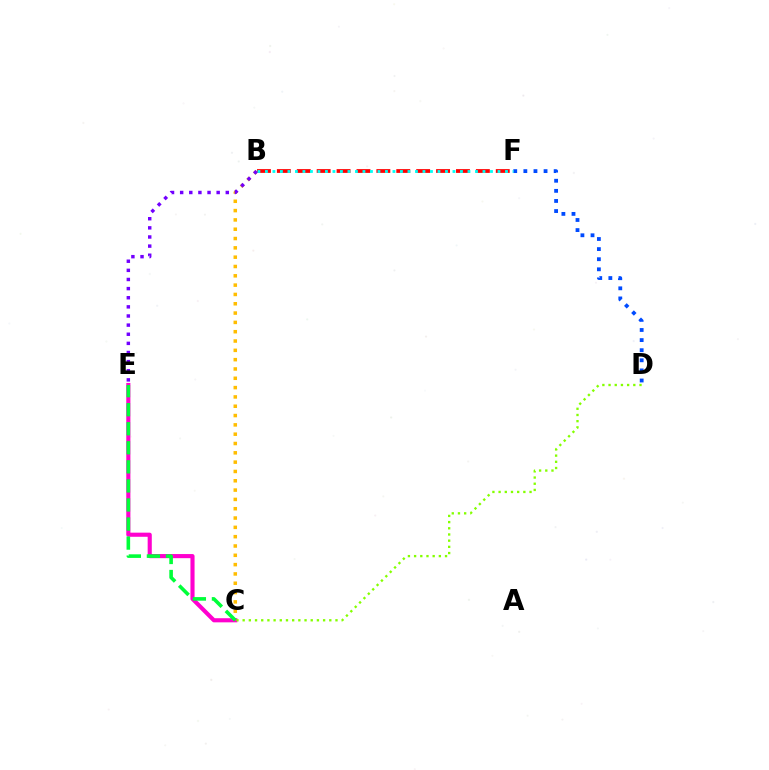{('B', 'C'): [{'color': '#ffbd00', 'line_style': 'dotted', 'thickness': 2.53}], ('C', 'E'): [{'color': '#ff00cf', 'line_style': 'solid', 'thickness': 2.97}, {'color': '#00ff39', 'line_style': 'dashed', 'thickness': 2.59}], ('D', 'F'): [{'color': '#004bff', 'line_style': 'dotted', 'thickness': 2.74}], ('B', 'F'): [{'color': '#ff0000', 'line_style': 'dashed', 'thickness': 2.7}, {'color': '#00fff6', 'line_style': 'dotted', 'thickness': 2.04}], ('C', 'D'): [{'color': '#84ff00', 'line_style': 'dotted', 'thickness': 1.68}], ('B', 'E'): [{'color': '#7200ff', 'line_style': 'dotted', 'thickness': 2.48}]}